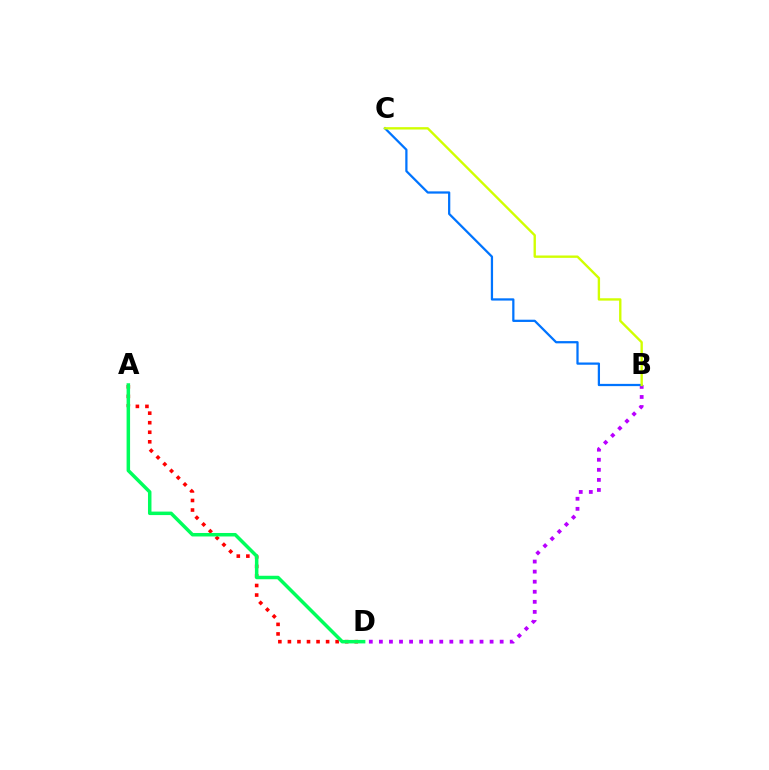{('A', 'D'): [{'color': '#ff0000', 'line_style': 'dotted', 'thickness': 2.59}, {'color': '#00ff5c', 'line_style': 'solid', 'thickness': 2.52}], ('B', 'D'): [{'color': '#b900ff', 'line_style': 'dotted', 'thickness': 2.73}], ('B', 'C'): [{'color': '#0074ff', 'line_style': 'solid', 'thickness': 1.62}, {'color': '#d1ff00', 'line_style': 'solid', 'thickness': 1.71}]}